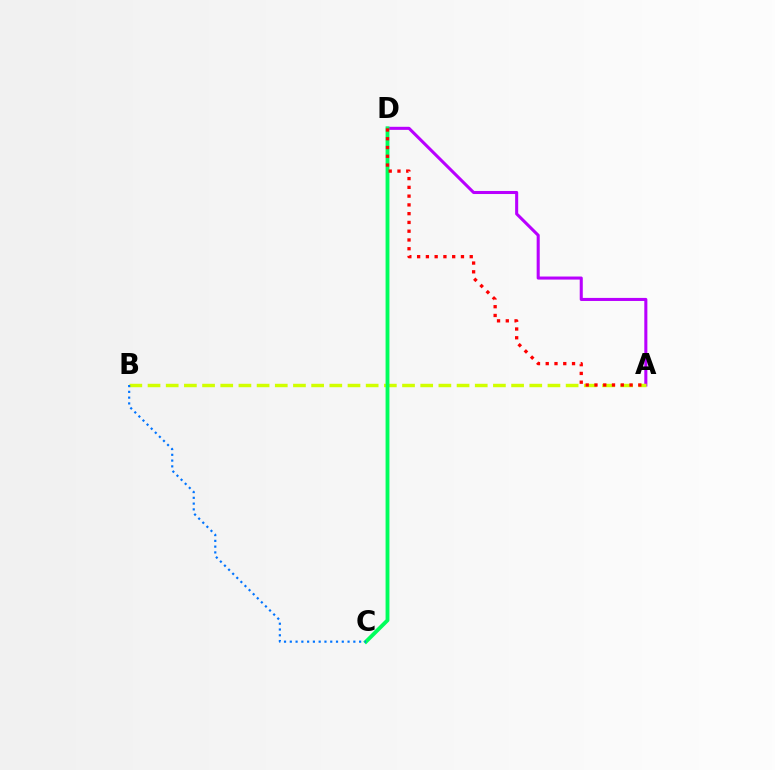{('A', 'D'): [{'color': '#b900ff', 'line_style': 'solid', 'thickness': 2.2}, {'color': '#ff0000', 'line_style': 'dotted', 'thickness': 2.38}], ('A', 'B'): [{'color': '#d1ff00', 'line_style': 'dashed', 'thickness': 2.47}], ('C', 'D'): [{'color': '#00ff5c', 'line_style': 'solid', 'thickness': 2.77}], ('B', 'C'): [{'color': '#0074ff', 'line_style': 'dotted', 'thickness': 1.57}]}